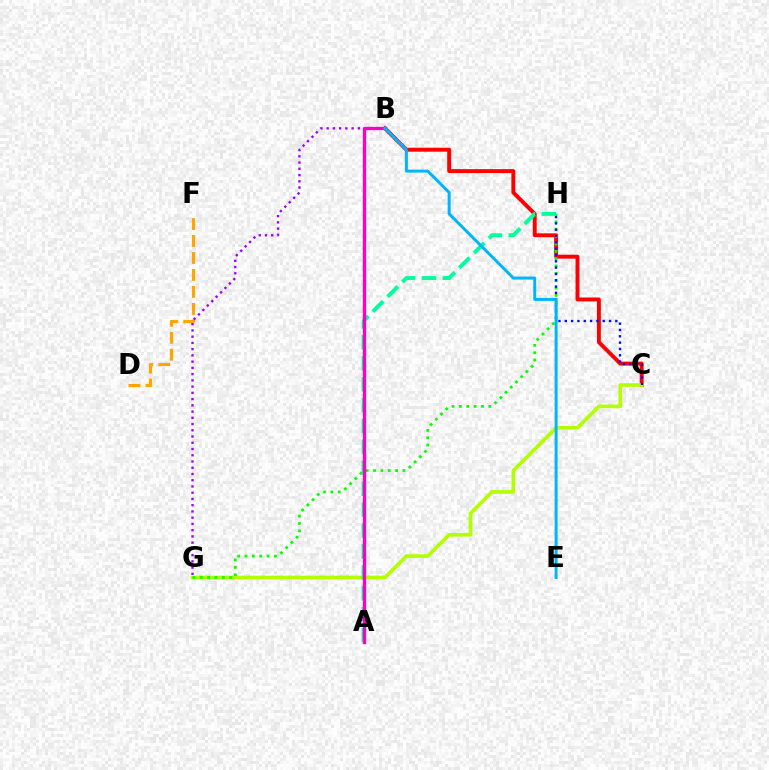{('B', 'C'): [{'color': '#ff0000', 'line_style': 'solid', 'thickness': 2.83}], ('D', 'F'): [{'color': '#ffa500', 'line_style': 'dashed', 'thickness': 2.3}], ('C', 'G'): [{'color': '#b3ff00', 'line_style': 'solid', 'thickness': 2.64}], ('G', 'H'): [{'color': '#08ff00', 'line_style': 'dotted', 'thickness': 2.0}], ('B', 'G'): [{'color': '#9b00ff', 'line_style': 'dotted', 'thickness': 1.7}], ('C', 'H'): [{'color': '#0010ff', 'line_style': 'dotted', 'thickness': 1.72}], ('A', 'H'): [{'color': '#00ff9d', 'line_style': 'dashed', 'thickness': 2.84}], ('A', 'B'): [{'color': '#ff00bd', 'line_style': 'solid', 'thickness': 2.4}], ('B', 'E'): [{'color': '#00b5ff', 'line_style': 'solid', 'thickness': 2.14}]}